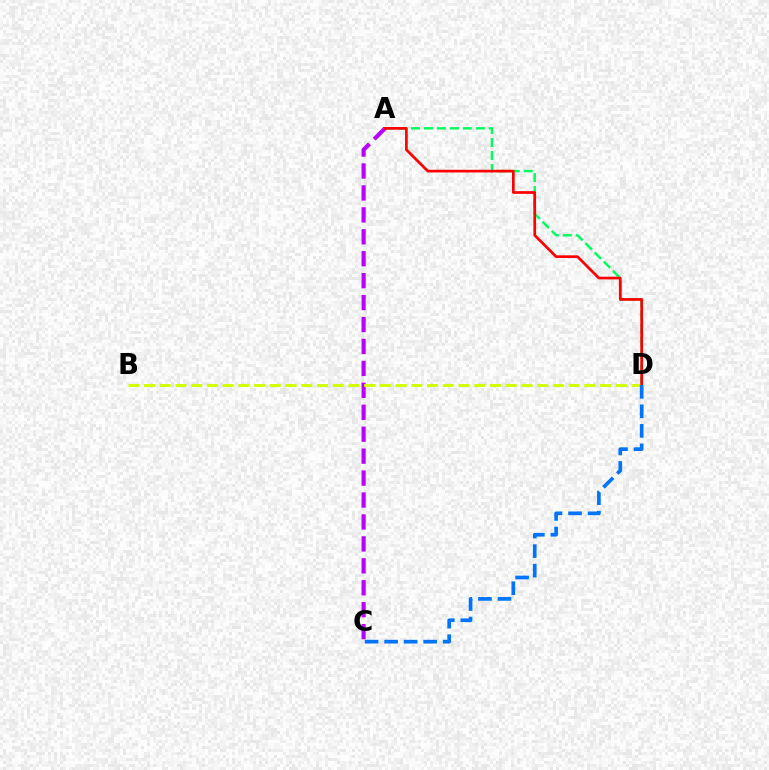{('A', 'D'): [{'color': '#00ff5c', 'line_style': 'dashed', 'thickness': 1.76}, {'color': '#ff0000', 'line_style': 'solid', 'thickness': 1.94}], ('A', 'C'): [{'color': '#b900ff', 'line_style': 'dashed', 'thickness': 2.98}], ('B', 'D'): [{'color': '#d1ff00', 'line_style': 'dashed', 'thickness': 2.14}], ('C', 'D'): [{'color': '#0074ff', 'line_style': 'dashed', 'thickness': 2.65}]}